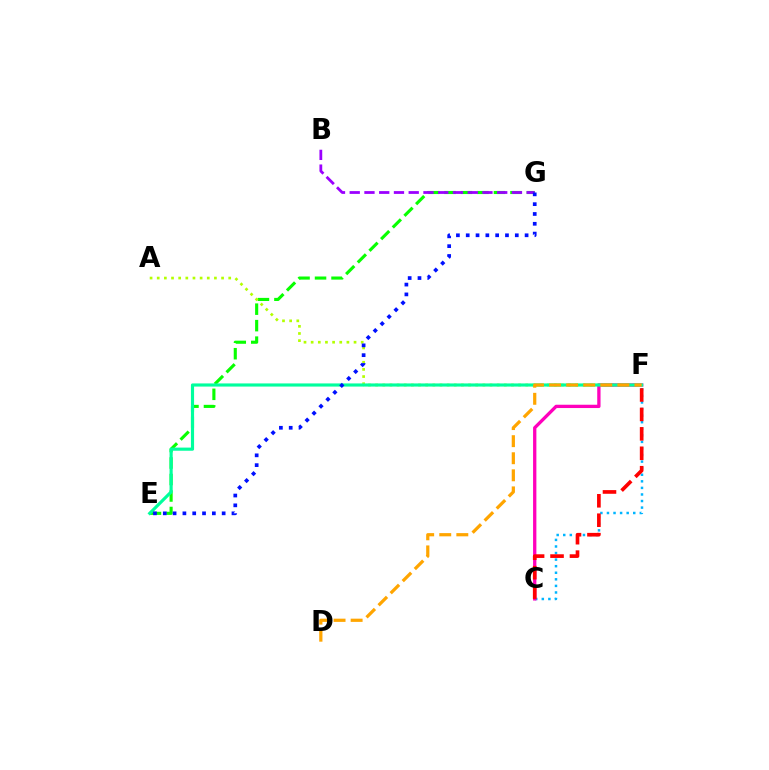{('C', 'F'): [{'color': '#00b5ff', 'line_style': 'dotted', 'thickness': 1.79}, {'color': '#ff00bd', 'line_style': 'solid', 'thickness': 2.38}, {'color': '#ff0000', 'line_style': 'dashed', 'thickness': 2.64}], ('E', 'G'): [{'color': '#08ff00', 'line_style': 'dashed', 'thickness': 2.24}, {'color': '#0010ff', 'line_style': 'dotted', 'thickness': 2.67}], ('A', 'F'): [{'color': '#b3ff00', 'line_style': 'dotted', 'thickness': 1.94}], ('E', 'F'): [{'color': '#00ff9d', 'line_style': 'solid', 'thickness': 2.27}], ('B', 'G'): [{'color': '#9b00ff', 'line_style': 'dashed', 'thickness': 2.0}], ('D', 'F'): [{'color': '#ffa500', 'line_style': 'dashed', 'thickness': 2.32}]}